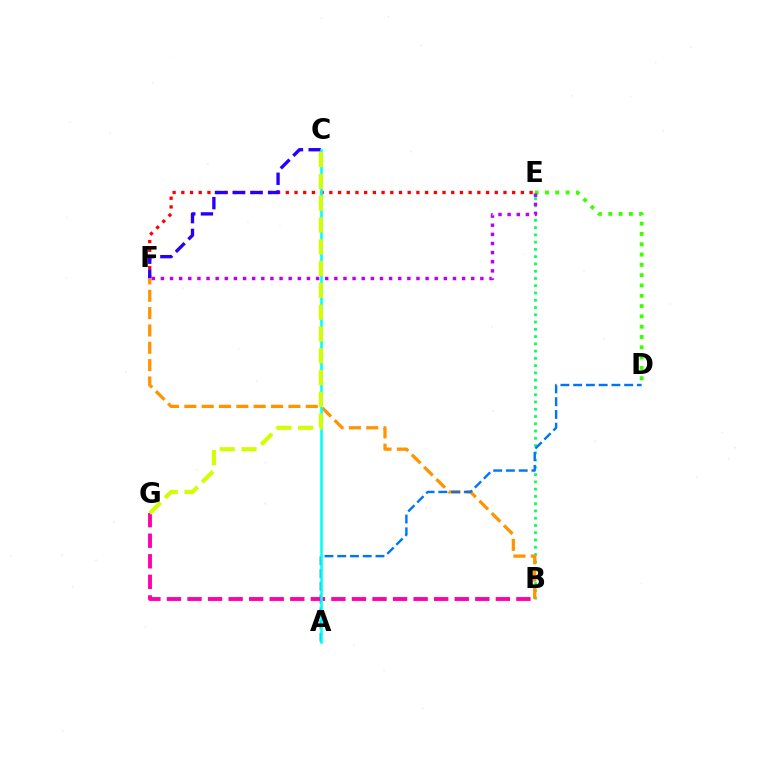{('B', 'E'): [{'color': '#00ff5c', 'line_style': 'dotted', 'thickness': 1.97}], ('B', 'F'): [{'color': '#ff9400', 'line_style': 'dashed', 'thickness': 2.36}], ('E', 'F'): [{'color': '#ff0000', 'line_style': 'dotted', 'thickness': 2.37}, {'color': '#b900ff', 'line_style': 'dotted', 'thickness': 2.48}], ('A', 'D'): [{'color': '#0074ff', 'line_style': 'dashed', 'thickness': 1.73}], ('B', 'G'): [{'color': '#ff00ac', 'line_style': 'dashed', 'thickness': 2.79}], ('D', 'E'): [{'color': '#3dff00', 'line_style': 'dotted', 'thickness': 2.8}], ('C', 'F'): [{'color': '#2500ff', 'line_style': 'dashed', 'thickness': 2.41}], ('A', 'C'): [{'color': '#00fff6', 'line_style': 'solid', 'thickness': 1.86}], ('C', 'G'): [{'color': '#d1ff00', 'line_style': 'dashed', 'thickness': 2.96}]}